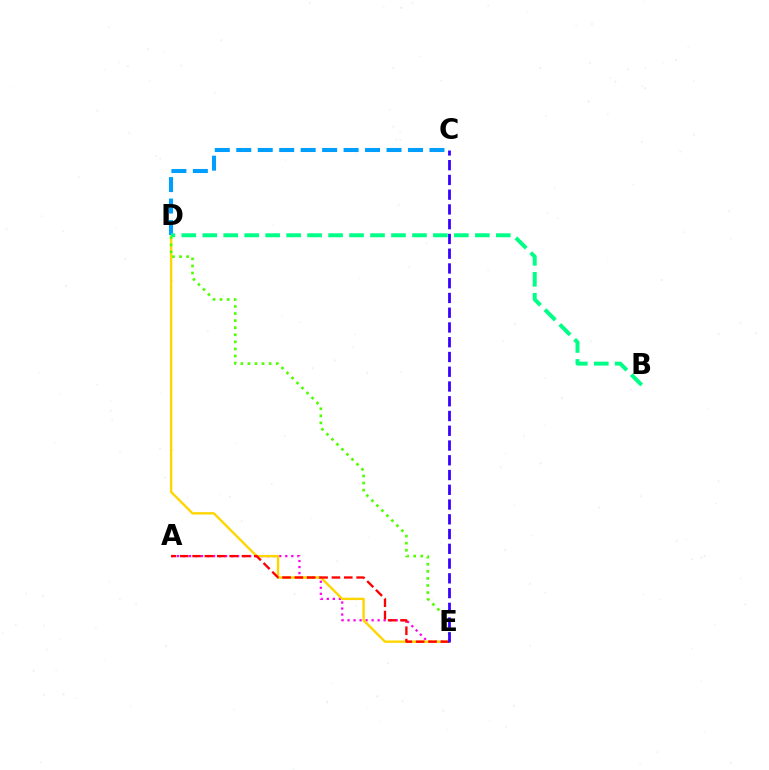{('A', 'E'): [{'color': '#ff00ed', 'line_style': 'dotted', 'thickness': 1.64}, {'color': '#ff0000', 'line_style': 'dashed', 'thickness': 1.68}], ('D', 'E'): [{'color': '#ffd500', 'line_style': 'solid', 'thickness': 1.71}, {'color': '#4fff00', 'line_style': 'dotted', 'thickness': 1.92}], ('C', 'D'): [{'color': '#009eff', 'line_style': 'dashed', 'thickness': 2.92}], ('B', 'D'): [{'color': '#00ff86', 'line_style': 'dashed', 'thickness': 2.85}], ('C', 'E'): [{'color': '#3700ff', 'line_style': 'dashed', 'thickness': 2.0}]}